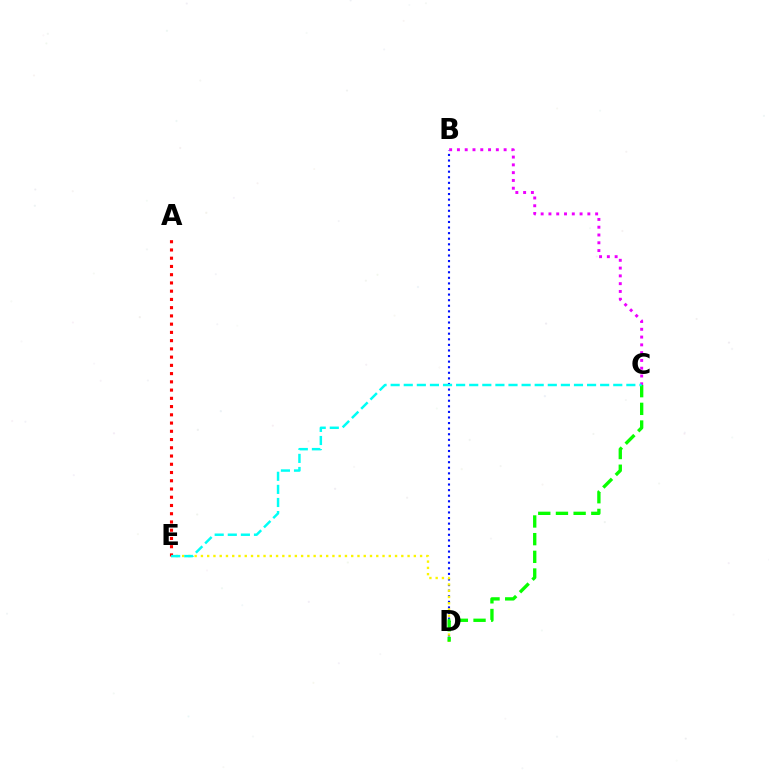{('B', 'D'): [{'color': '#0010ff', 'line_style': 'dotted', 'thickness': 1.52}], ('D', 'E'): [{'color': '#fcf500', 'line_style': 'dotted', 'thickness': 1.7}], ('B', 'C'): [{'color': '#ee00ff', 'line_style': 'dotted', 'thickness': 2.11}], ('C', 'D'): [{'color': '#08ff00', 'line_style': 'dashed', 'thickness': 2.4}], ('A', 'E'): [{'color': '#ff0000', 'line_style': 'dotted', 'thickness': 2.24}], ('C', 'E'): [{'color': '#00fff6', 'line_style': 'dashed', 'thickness': 1.78}]}